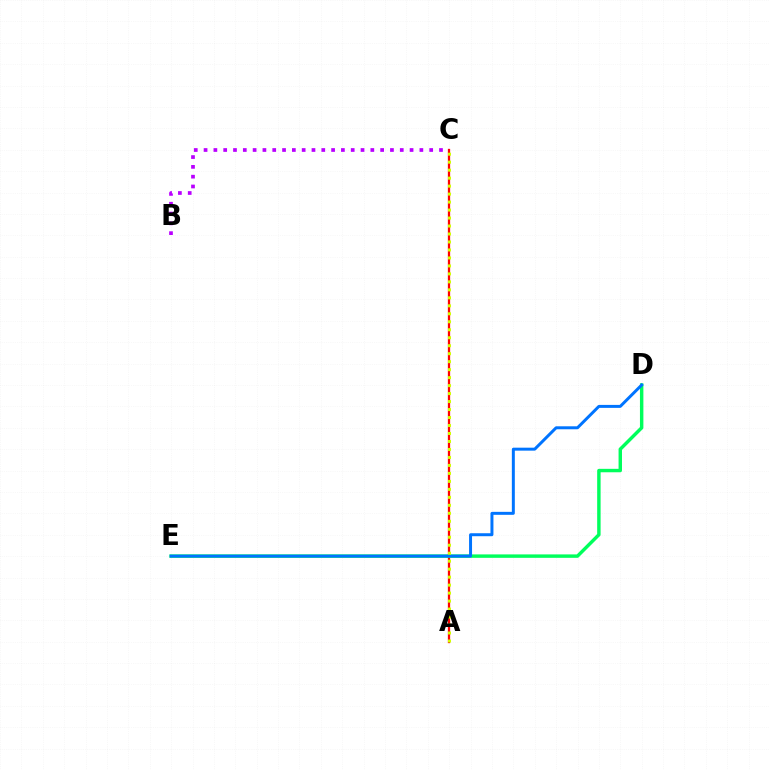{('A', 'C'): [{'color': '#ff0000', 'line_style': 'solid', 'thickness': 1.64}, {'color': '#d1ff00', 'line_style': 'dotted', 'thickness': 2.17}], ('B', 'C'): [{'color': '#b900ff', 'line_style': 'dotted', 'thickness': 2.67}], ('D', 'E'): [{'color': '#00ff5c', 'line_style': 'solid', 'thickness': 2.47}, {'color': '#0074ff', 'line_style': 'solid', 'thickness': 2.14}]}